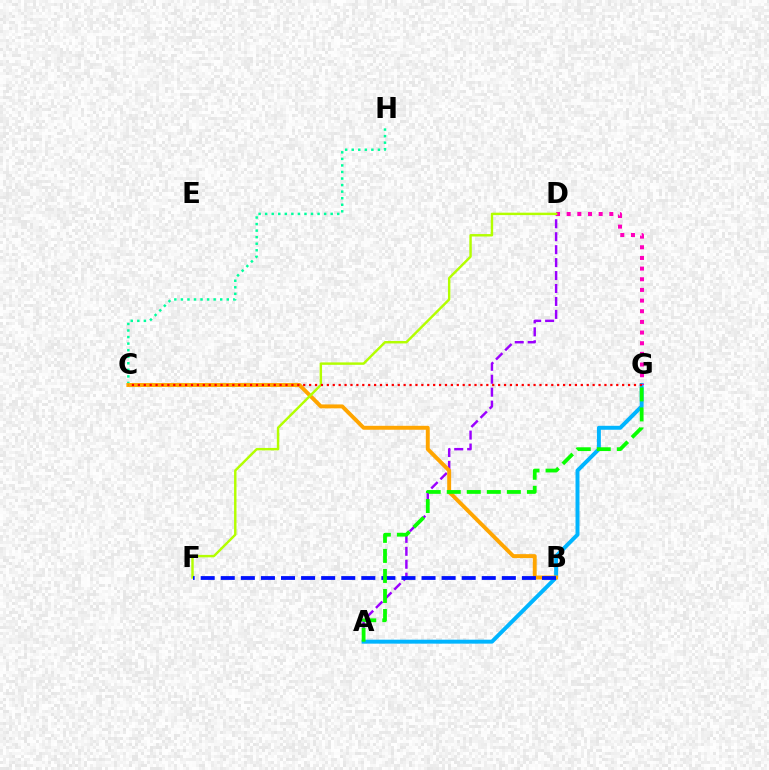{('A', 'D'): [{'color': '#9b00ff', 'line_style': 'dashed', 'thickness': 1.76}], ('C', 'H'): [{'color': '#00ff9d', 'line_style': 'dotted', 'thickness': 1.78}], ('A', 'G'): [{'color': '#00b5ff', 'line_style': 'solid', 'thickness': 2.85}, {'color': '#08ff00', 'line_style': 'dashed', 'thickness': 2.72}], ('B', 'C'): [{'color': '#ffa500', 'line_style': 'solid', 'thickness': 2.82}], ('D', 'G'): [{'color': '#ff00bd', 'line_style': 'dotted', 'thickness': 2.9}], ('D', 'F'): [{'color': '#b3ff00', 'line_style': 'solid', 'thickness': 1.75}], ('C', 'G'): [{'color': '#ff0000', 'line_style': 'dotted', 'thickness': 1.6}], ('B', 'F'): [{'color': '#0010ff', 'line_style': 'dashed', 'thickness': 2.73}]}